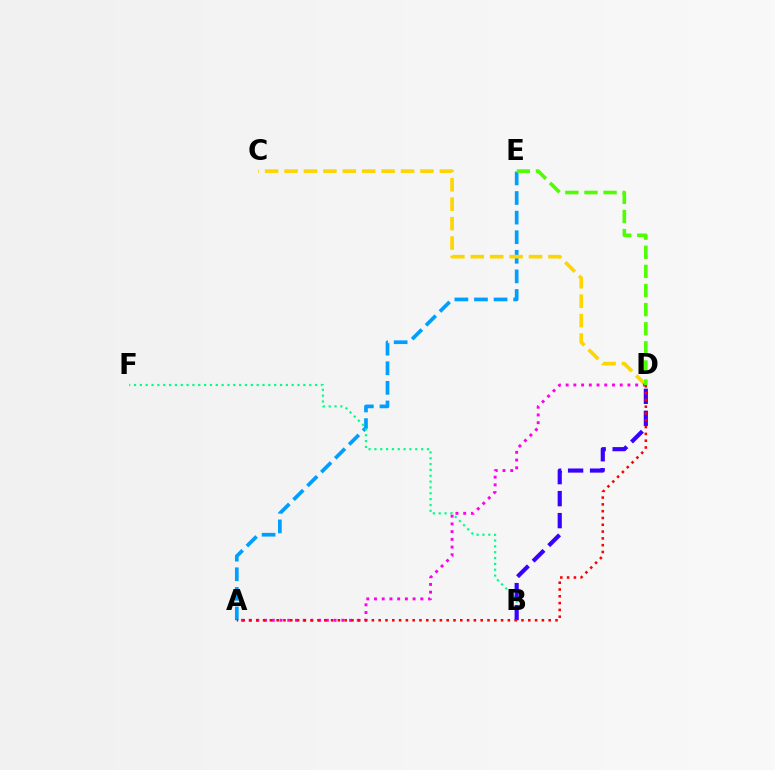{('A', 'E'): [{'color': '#009eff', 'line_style': 'dashed', 'thickness': 2.66}], ('C', 'D'): [{'color': '#ffd500', 'line_style': 'dashed', 'thickness': 2.64}], ('A', 'D'): [{'color': '#ff00ed', 'line_style': 'dotted', 'thickness': 2.1}, {'color': '#ff0000', 'line_style': 'dotted', 'thickness': 1.85}], ('B', 'F'): [{'color': '#00ff86', 'line_style': 'dotted', 'thickness': 1.59}], ('B', 'D'): [{'color': '#3700ff', 'line_style': 'dashed', 'thickness': 2.99}], ('D', 'E'): [{'color': '#4fff00', 'line_style': 'dashed', 'thickness': 2.6}]}